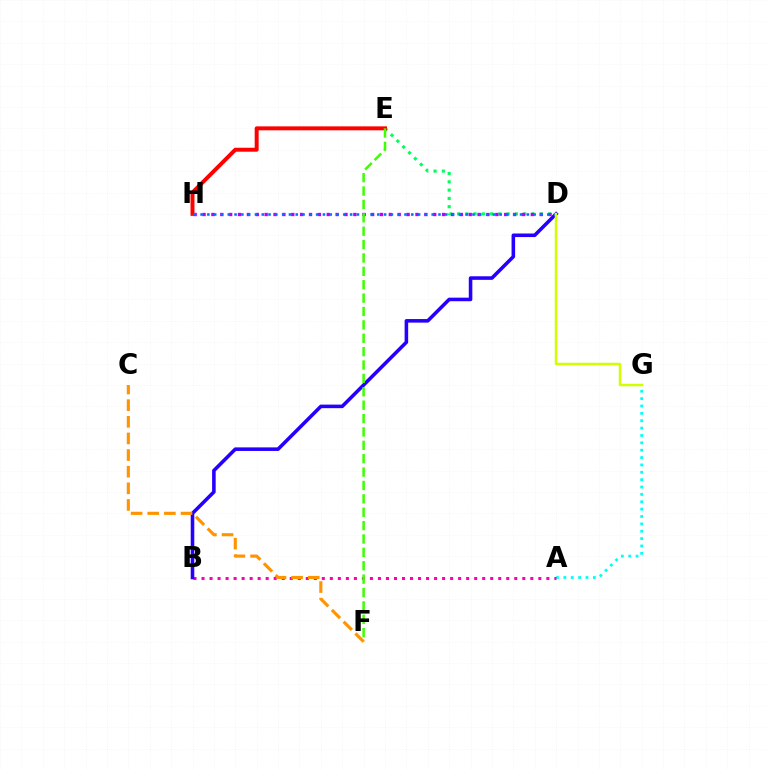{('D', 'E'): [{'color': '#00ff5c', 'line_style': 'dotted', 'thickness': 2.25}], ('E', 'H'): [{'color': '#ff0000', 'line_style': 'solid', 'thickness': 2.85}], ('A', 'G'): [{'color': '#00fff6', 'line_style': 'dotted', 'thickness': 2.0}], ('A', 'B'): [{'color': '#ff00ac', 'line_style': 'dotted', 'thickness': 2.18}], ('B', 'D'): [{'color': '#2500ff', 'line_style': 'solid', 'thickness': 2.57}], ('D', 'H'): [{'color': '#b900ff', 'line_style': 'dotted', 'thickness': 2.41}, {'color': '#0074ff', 'line_style': 'dotted', 'thickness': 1.85}], ('C', 'F'): [{'color': '#ff9400', 'line_style': 'dashed', 'thickness': 2.26}], ('D', 'G'): [{'color': '#d1ff00', 'line_style': 'solid', 'thickness': 1.79}], ('E', 'F'): [{'color': '#3dff00', 'line_style': 'dashed', 'thickness': 1.82}]}